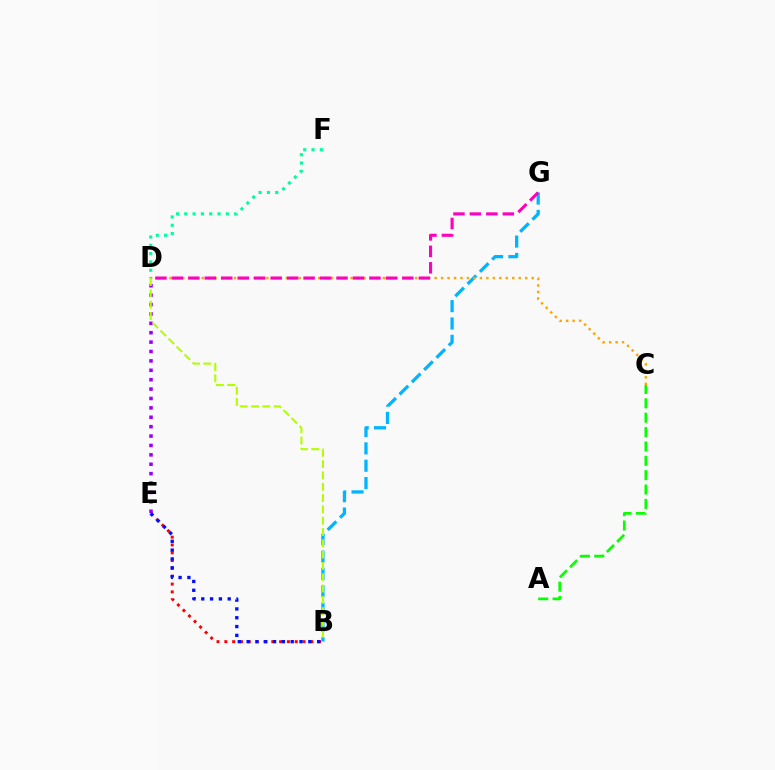{('B', 'E'): [{'color': '#ff0000', 'line_style': 'dotted', 'thickness': 2.13}, {'color': '#0010ff', 'line_style': 'dotted', 'thickness': 2.39}], ('B', 'G'): [{'color': '#00b5ff', 'line_style': 'dashed', 'thickness': 2.35}], ('D', 'E'): [{'color': '#9b00ff', 'line_style': 'dotted', 'thickness': 2.55}], ('C', 'D'): [{'color': '#ffa500', 'line_style': 'dotted', 'thickness': 1.76}], ('A', 'C'): [{'color': '#08ff00', 'line_style': 'dashed', 'thickness': 1.95}], ('D', 'G'): [{'color': '#ff00bd', 'line_style': 'dashed', 'thickness': 2.24}], ('D', 'F'): [{'color': '#00ff9d', 'line_style': 'dotted', 'thickness': 2.26}], ('B', 'D'): [{'color': '#b3ff00', 'line_style': 'dashed', 'thickness': 1.54}]}